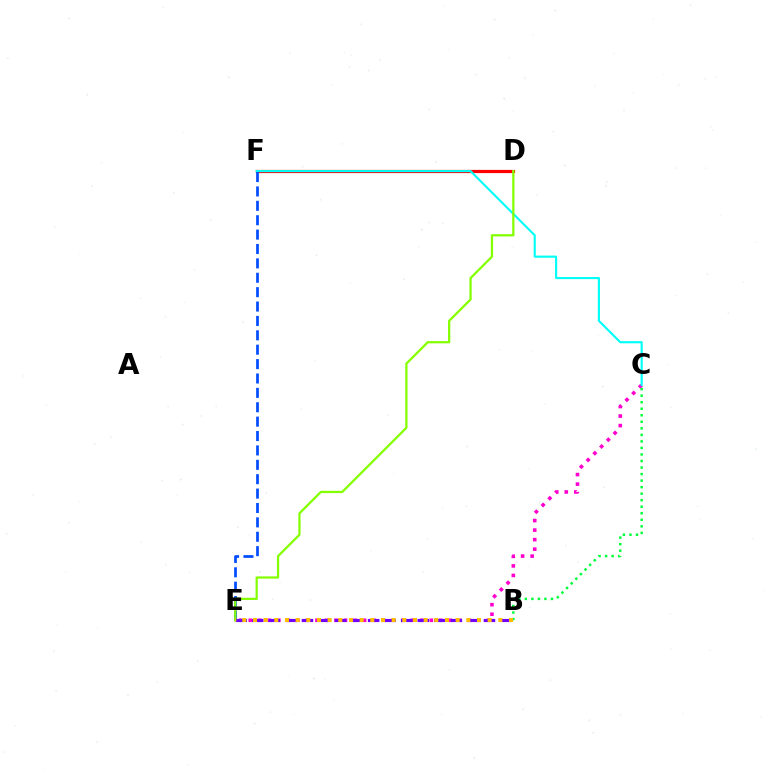{('C', 'E'): [{'color': '#ff00cf', 'line_style': 'dotted', 'thickness': 2.59}], ('D', 'F'): [{'color': '#ff0000', 'line_style': 'solid', 'thickness': 2.31}], ('B', 'C'): [{'color': '#00ff39', 'line_style': 'dotted', 'thickness': 1.78}], ('C', 'F'): [{'color': '#00fff6', 'line_style': 'solid', 'thickness': 1.54}], ('E', 'F'): [{'color': '#004bff', 'line_style': 'dashed', 'thickness': 1.95}], ('B', 'E'): [{'color': '#7200ff', 'line_style': 'dashed', 'thickness': 2.25}, {'color': '#ffbd00', 'line_style': 'dotted', 'thickness': 2.9}], ('D', 'E'): [{'color': '#84ff00', 'line_style': 'solid', 'thickness': 1.62}]}